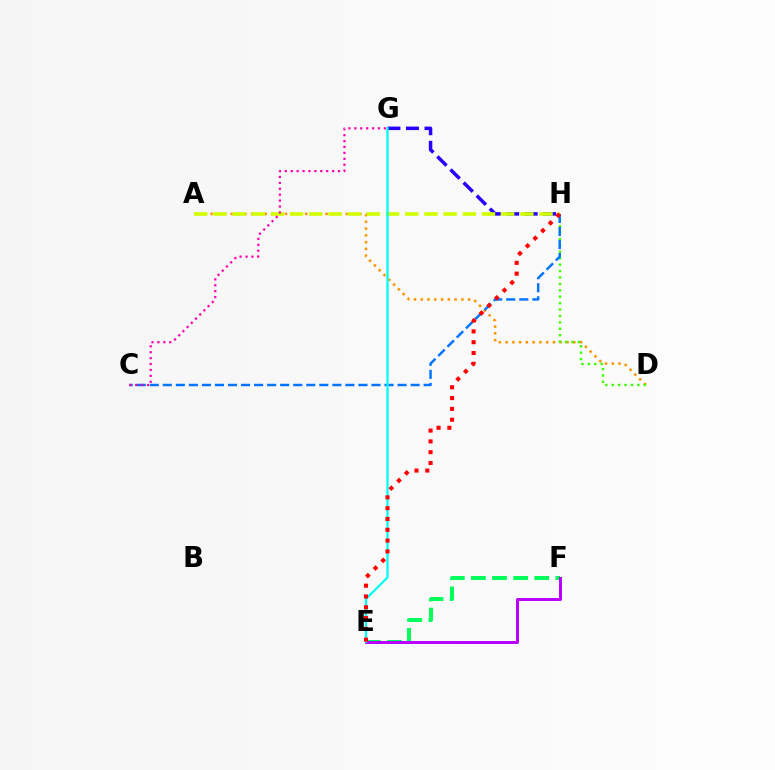{('E', 'F'): [{'color': '#00ff5c', 'line_style': 'dashed', 'thickness': 2.87}, {'color': '#b900ff', 'line_style': 'solid', 'thickness': 2.15}], ('A', 'D'): [{'color': '#ff9400', 'line_style': 'dotted', 'thickness': 1.84}], ('D', 'H'): [{'color': '#3dff00', 'line_style': 'dotted', 'thickness': 1.74}], ('C', 'H'): [{'color': '#0074ff', 'line_style': 'dashed', 'thickness': 1.77}], ('G', 'H'): [{'color': '#2500ff', 'line_style': 'dashed', 'thickness': 2.51}], ('A', 'H'): [{'color': '#d1ff00', 'line_style': 'dashed', 'thickness': 2.61}], ('E', 'G'): [{'color': '#00fff6', 'line_style': 'solid', 'thickness': 1.65}], ('E', 'H'): [{'color': '#ff0000', 'line_style': 'dotted', 'thickness': 2.94}], ('C', 'G'): [{'color': '#ff00ac', 'line_style': 'dotted', 'thickness': 1.61}]}